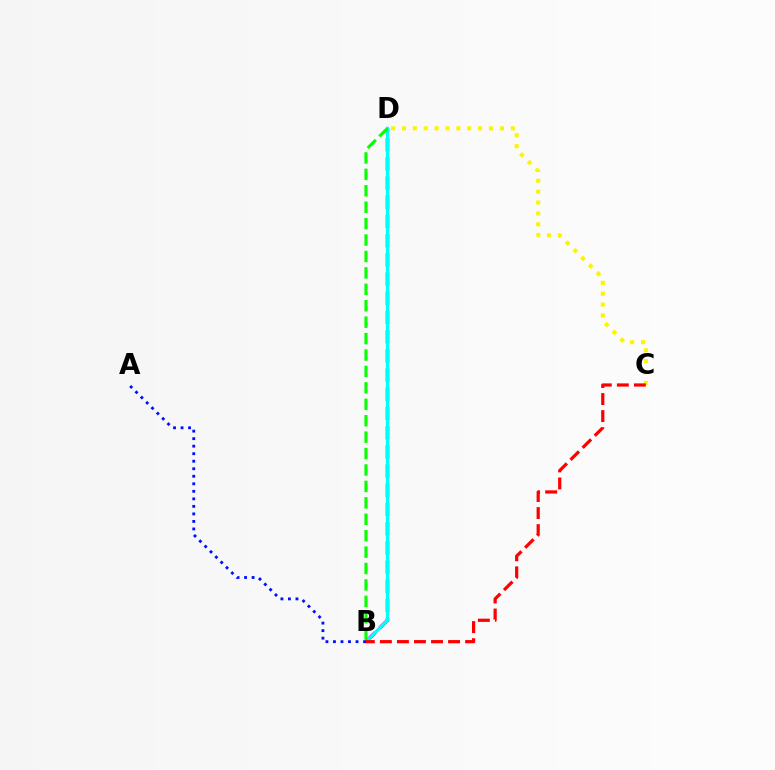{('B', 'D'): [{'color': '#ee00ff', 'line_style': 'dashed', 'thickness': 2.61}, {'color': '#00fff6', 'line_style': 'solid', 'thickness': 2.28}, {'color': '#08ff00', 'line_style': 'dashed', 'thickness': 2.23}], ('A', 'B'): [{'color': '#0010ff', 'line_style': 'dotted', 'thickness': 2.04}], ('C', 'D'): [{'color': '#fcf500', 'line_style': 'dotted', 'thickness': 2.96}], ('B', 'C'): [{'color': '#ff0000', 'line_style': 'dashed', 'thickness': 2.32}]}